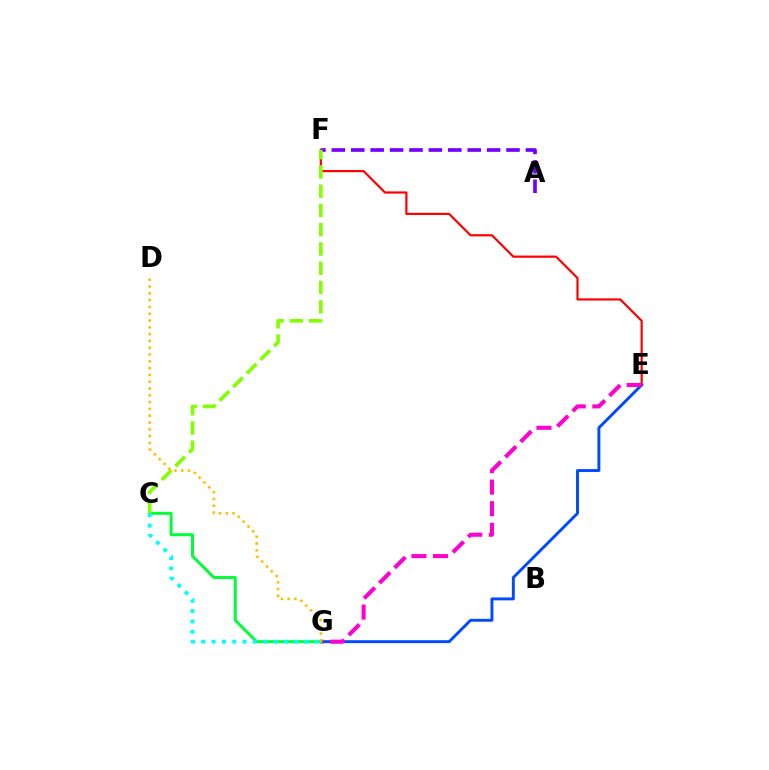{('E', 'F'): [{'color': '#ff0000', 'line_style': 'solid', 'thickness': 1.58}], ('E', 'G'): [{'color': '#004bff', 'line_style': 'solid', 'thickness': 2.11}, {'color': '#ff00cf', 'line_style': 'dashed', 'thickness': 2.93}], ('C', 'G'): [{'color': '#00ff39', 'line_style': 'solid', 'thickness': 2.14}, {'color': '#00fff6', 'line_style': 'dotted', 'thickness': 2.81}], ('A', 'F'): [{'color': '#7200ff', 'line_style': 'dashed', 'thickness': 2.64}], ('C', 'F'): [{'color': '#84ff00', 'line_style': 'dashed', 'thickness': 2.62}], ('D', 'G'): [{'color': '#ffbd00', 'line_style': 'dotted', 'thickness': 1.85}]}